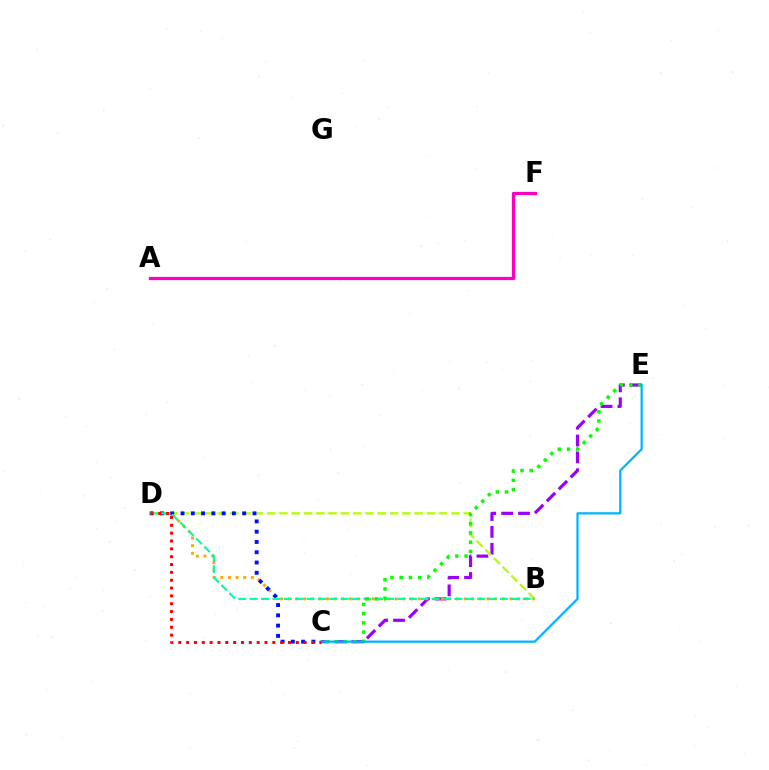{('C', 'E'): [{'color': '#9b00ff', 'line_style': 'dashed', 'thickness': 2.29}, {'color': '#08ff00', 'line_style': 'dotted', 'thickness': 2.5}, {'color': '#00b5ff', 'line_style': 'solid', 'thickness': 1.63}], ('B', 'D'): [{'color': '#b3ff00', 'line_style': 'dashed', 'thickness': 1.67}, {'color': '#ffa500', 'line_style': 'dotted', 'thickness': 2.08}, {'color': '#00ff9d', 'line_style': 'dashed', 'thickness': 1.55}], ('C', 'D'): [{'color': '#0010ff', 'line_style': 'dotted', 'thickness': 2.79}, {'color': '#ff0000', 'line_style': 'dotted', 'thickness': 2.13}], ('A', 'F'): [{'color': '#ff00bd', 'line_style': 'solid', 'thickness': 2.33}]}